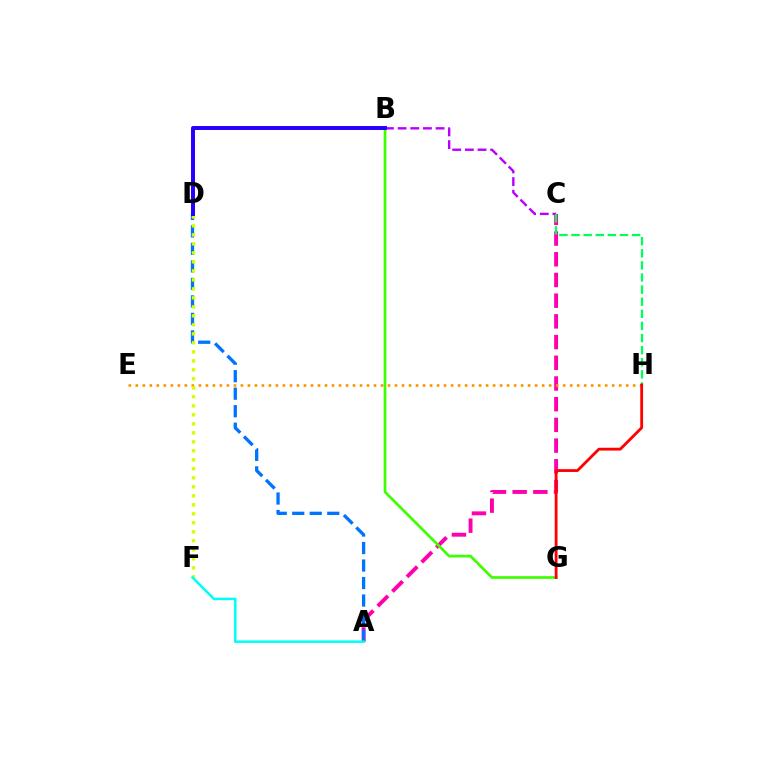{('A', 'C'): [{'color': '#ff00ac', 'line_style': 'dashed', 'thickness': 2.81}], ('B', 'G'): [{'color': '#3dff00', 'line_style': 'solid', 'thickness': 1.94}], ('B', 'C'): [{'color': '#b900ff', 'line_style': 'dashed', 'thickness': 1.72}], ('E', 'H'): [{'color': '#ff9400', 'line_style': 'dotted', 'thickness': 1.9}], ('A', 'D'): [{'color': '#0074ff', 'line_style': 'dashed', 'thickness': 2.38}], ('D', 'F'): [{'color': '#d1ff00', 'line_style': 'dotted', 'thickness': 2.44}], ('C', 'H'): [{'color': '#00ff5c', 'line_style': 'dashed', 'thickness': 1.64}], ('B', 'D'): [{'color': '#2500ff', 'line_style': 'solid', 'thickness': 2.86}], ('A', 'F'): [{'color': '#00fff6', 'line_style': 'solid', 'thickness': 1.82}], ('G', 'H'): [{'color': '#ff0000', 'line_style': 'solid', 'thickness': 2.02}]}